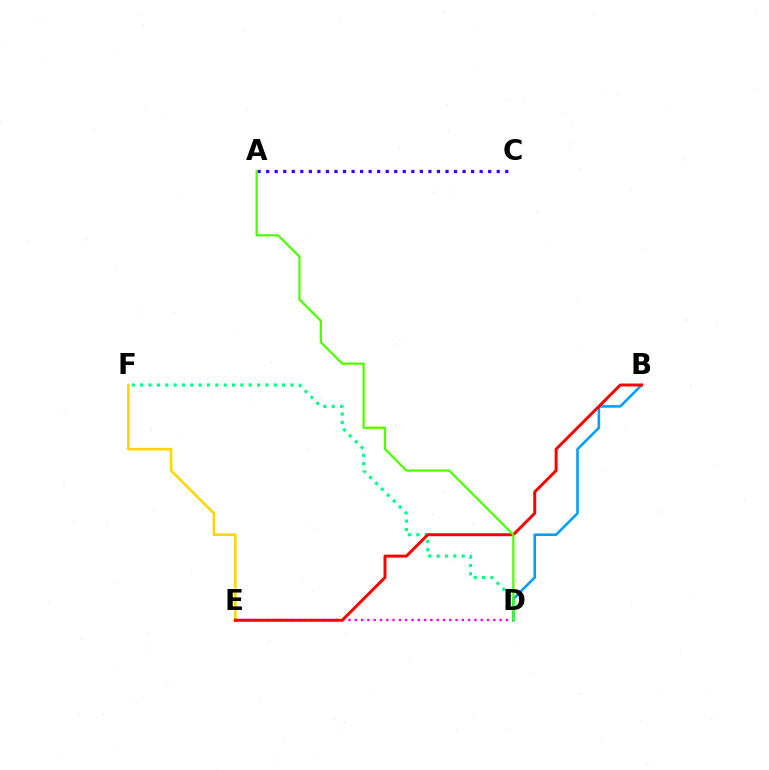{('B', 'D'): [{'color': '#009eff', 'line_style': 'solid', 'thickness': 1.86}], ('D', 'F'): [{'color': '#00ff86', 'line_style': 'dotted', 'thickness': 2.27}], ('E', 'F'): [{'color': '#ffd500', 'line_style': 'solid', 'thickness': 1.87}], ('A', 'C'): [{'color': '#3700ff', 'line_style': 'dotted', 'thickness': 2.32}], ('D', 'E'): [{'color': '#ff00ed', 'line_style': 'dotted', 'thickness': 1.71}], ('B', 'E'): [{'color': '#ff0000', 'line_style': 'solid', 'thickness': 2.13}], ('A', 'D'): [{'color': '#4fff00', 'line_style': 'solid', 'thickness': 1.62}]}